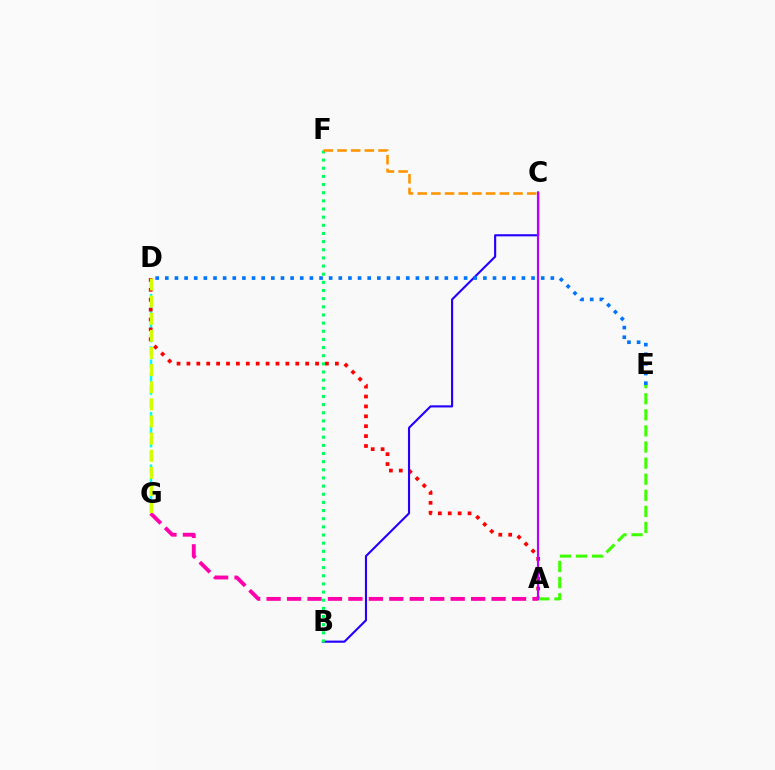{('D', 'G'): [{'color': '#00fff6', 'line_style': 'dashed', 'thickness': 1.78}, {'color': '#d1ff00', 'line_style': 'dashed', 'thickness': 2.33}], ('A', 'D'): [{'color': '#ff0000', 'line_style': 'dotted', 'thickness': 2.69}], ('A', 'E'): [{'color': '#3dff00', 'line_style': 'dashed', 'thickness': 2.19}], ('B', 'C'): [{'color': '#2500ff', 'line_style': 'solid', 'thickness': 1.53}], ('B', 'F'): [{'color': '#00ff5c', 'line_style': 'dotted', 'thickness': 2.21}], ('A', 'G'): [{'color': '#ff00ac', 'line_style': 'dashed', 'thickness': 2.78}], ('A', 'C'): [{'color': '#b900ff', 'line_style': 'solid', 'thickness': 1.55}], ('D', 'E'): [{'color': '#0074ff', 'line_style': 'dotted', 'thickness': 2.62}], ('C', 'F'): [{'color': '#ff9400', 'line_style': 'dashed', 'thickness': 1.86}]}